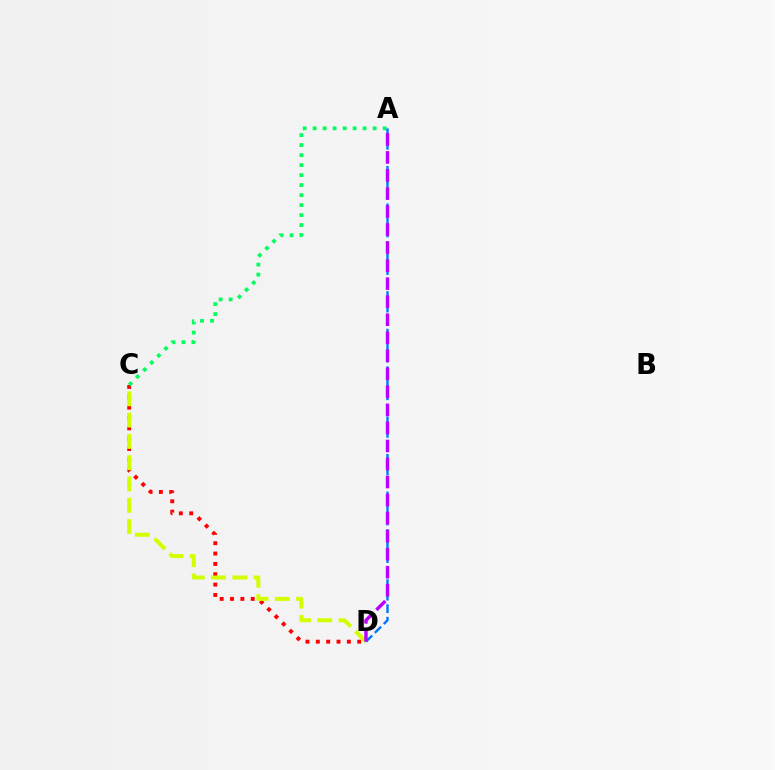{('C', 'D'): [{'color': '#ff0000', 'line_style': 'dotted', 'thickness': 2.81}, {'color': '#d1ff00', 'line_style': 'dashed', 'thickness': 2.89}], ('A', 'C'): [{'color': '#00ff5c', 'line_style': 'dotted', 'thickness': 2.72}], ('A', 'D'): [{'color': '#0074ff', 'line_style': 'dashed', 'thickness': 1.7}, {'color': '#b900ff', 'line_style': 'dashed', 'thickness': 2.45}]}